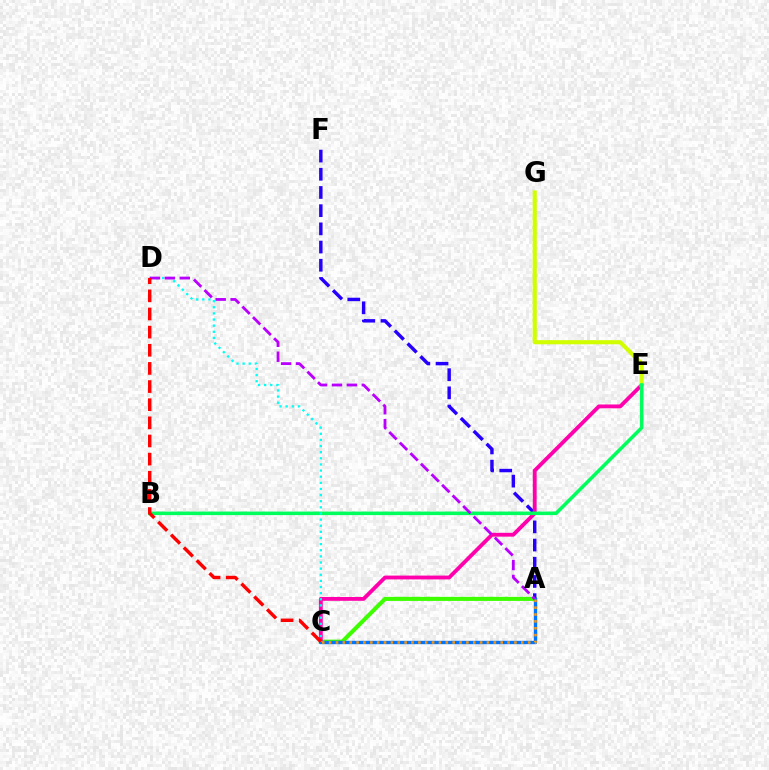{('A', 'C'): [{'color': '#3dff00', 'line_style': 'solid', 'thickness': 2.93}, {'color': '#0074ff', 'line_style': 'solid', 'thickness': 2.42}, {'color': '#ff9400', 'line_style': 'dotted', 'thickness': 1.86}], ('A', 'F'): [{'color': '#2500ff', 'line_style': 'dashed', 'thickness': 2.47}], ('C', 'E'): [{'color': '#ff00ac', 'line_style': 'solid', 'thickness': 2.76}], ('E', 'G'): [{'color': '#d1ff00', 'line_style': 'solid', 'thickness': 2.98}], ('B', 'E'): [{'color': '#00ff5c', 'line_style': 'solid', 'thickness': 2.56}], ('C', 'D'): [{'color': '#00fff6', 'line_style': 'dotted', 'thickness': 1.67}, {'color': '#ff0000', 'line_style': 'dashed', 'thickness': 2.46}], ('A', 'D'): [{'color': '#b900ff', 'line_style': 'dashed', 'thickness': 2.03}]}